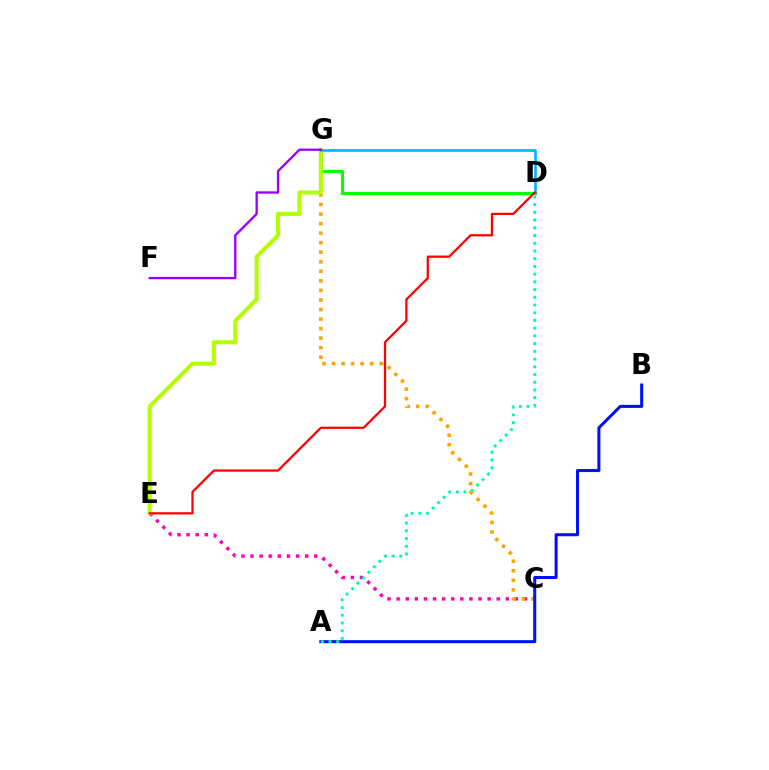{('D', 'G'): [{'color': '#08ff00', 'line_style': 'solid', 'thickness': 2.26}, {'color': '#00b5ff', 'line_style': 'solid', 'thickness': 1.9}], ('C', 'E'): [{'color': '#ff00bd', 'line_style': 'dotted', 'thickness': 2.47}], ('C', 'G'): [{'color': '#ffa500', 'line_style': 'dotted', 'thickness': 2.59}], ('E', 'G'): [{'color': '#b3ff00', 'line_style': 'solid', 'thickness': 2.92}], ('D', 'E'): [{'color': '#ff0000', 'line_style': 'solid', 'thickness': 1.61}], ('F', 'G'): [{'color': '#9b00ff', 'line_style': 'solid', 'thickness': 1.68}], ('A', 'B'): [{'color': '#0010ff', 'line_style': 'solid', 'thickness': 2.18}], ('A', 'D'): [{'color': '#00ff9d', 'line_style': 'dotted', 'thickness': 2.1}]}